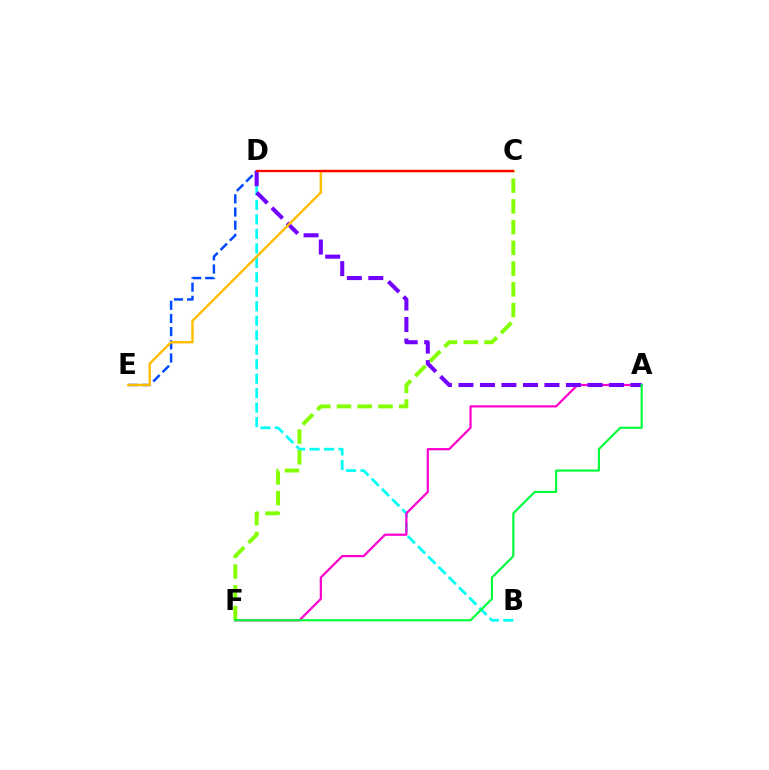{('B', 'D'): [{'color': '#00fff6', 'line_style': 'dashed', 'thickness': 1.97}], ('D', 'E'): [{'color': '#004bff', 'line_style': 'dashed', 'thickness': 1.79}], ('A', 'F'): [{'color': '#ff00cf', 'line_style': 'solid', 'thickness': 1.59}, {'color': '#00ff39', 'line_style': 'solid', 'thickness': 1.54}], ('C', 'F'): [{'color': '#84ff00', 'line_style': 'dashed', 'thickness': 2.82}], ('A', 'D'): [{'color': '#7200ff', 'line_style': 'dashed', 'thickness': 2.92}], ('C', 'E'): [{'color': '#ffbd00', 'line_style': 'solid', 'thickness': 1.76}], ('C', 'D'): [{'color': '#ff0000', 'line_style': 'solid', 'thickness': 1.66}]}